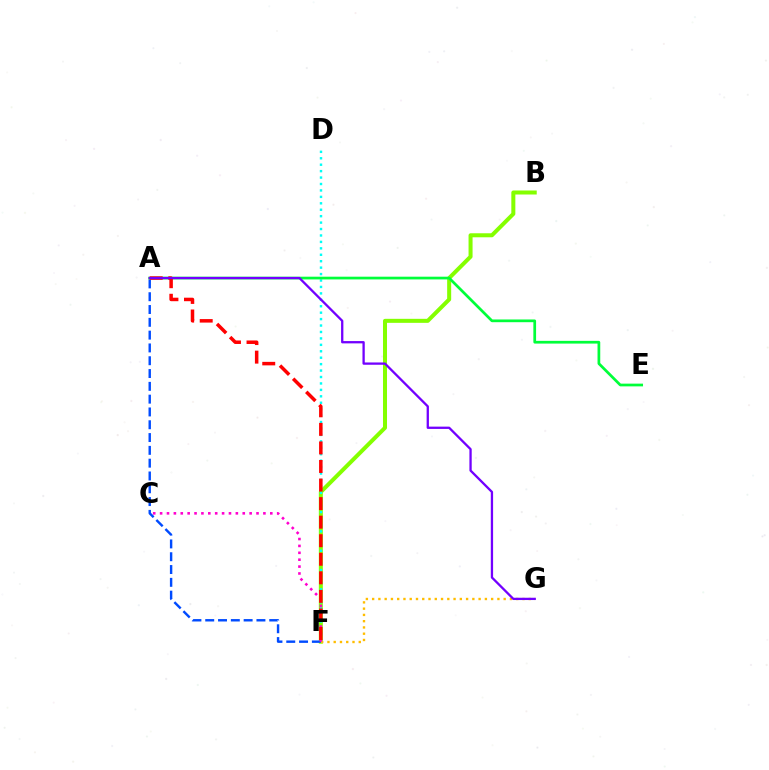{('B', 'F'): [{'color': '#84ff00', 'line_style': 'solid', 'thickness': 2.89}], ('D', 'F'): [{'color': '#00fff6', 'line_style': 'dotted', 'thickness': 1.75}], ('A', 'F'): [{'color': '#004bff', 'line_style': 'dashed', 'thickness': 1.74}, {'color': '#ff0000', 'line_style': 'dashed', 'thickness': 2.52}], ('A', 'E'): [{'color': '#00ff39', 'line_style': 'solid', 'thickness': 1.96}], ('F', 'G'): [{'color': '#ffbd00', 'line_style': 'dotted', 'thickness': 1.7}], ('C', 'F'): [{'color': '#ff00cf', 'line_style': 'dotted', 'thickness': 1.87}], ('A', 'G'): [{'color': '#7200ff', 'line_style': 'solid', 'thickness': 1.65}]}